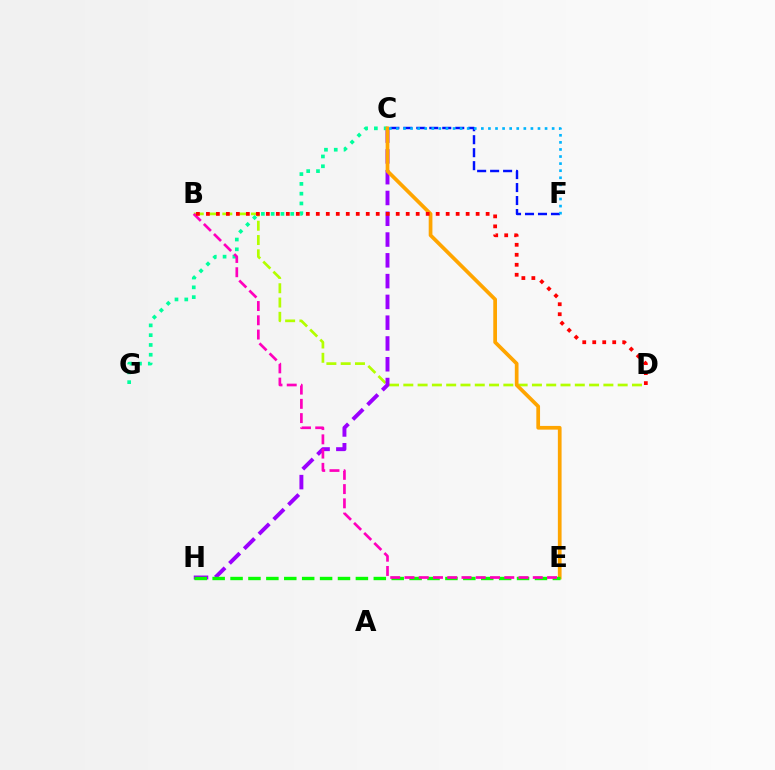{('B', 'D'): [{'color': '#b3ff00', 'line_style': 'dashed', 'thickness': 1.94}, {'color': '#ff0000', 'line_style': 'dotted', 'thickness': 2.71}], ('C', 'H'): [{'color': '#9b00ff', 'line_style': 'dashed', 'thickness': 2.82}], ('C', 'G'): [{'color': '#00ff9d', 'line_style': 'dotted', 'thickness': 2.66}], ('C', 'E'): [{'color': '#ffa500', 'line_style': 'solid', 'thickness': 2.68}], ('E', 'H'): [{'color': '#08ff00', 'line_style': 'dashed', 'thickness': 2.43}], ('B', 'E'): [{'color': '#ff00bd', 'line_style': 'dashed', 'thickness': 1.94}], ('C', 'F'): [{'color': '#0010ff', 'line_style': 'dashed', 'thickness': 1.76}, {'color': '#00b5ff', 'line_style': 'dotted', 'thickness': 1.92}]}